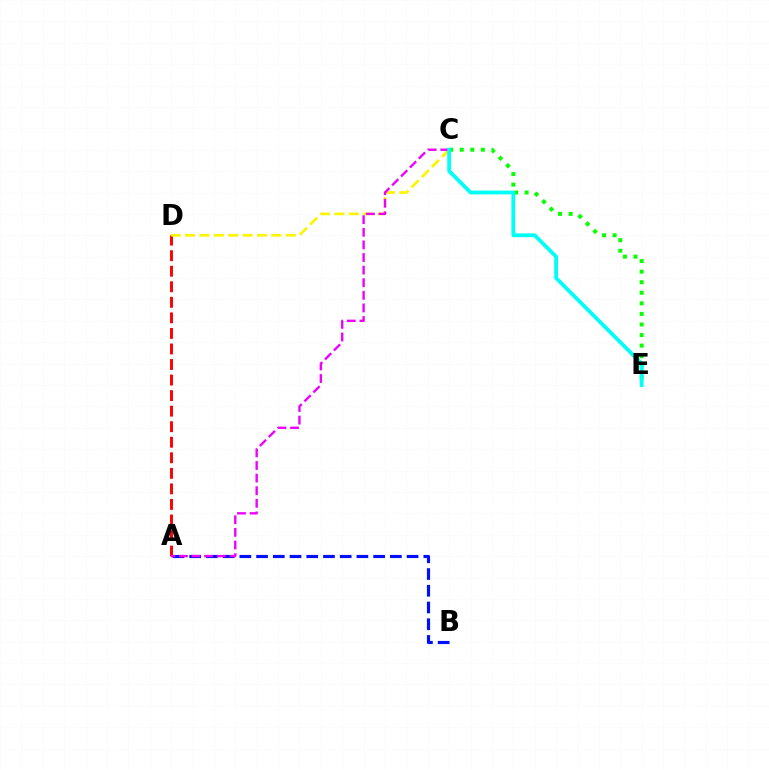{('A', 'B'): [{'color': '#0010ff', 'line_style': 'dashed', 'thickness': 2.27}], ('C', 'E'): [{'color': '#08ff00', 'line_style': 'dotted', 'thickness': 2.87}, {'color': '#00fff6', 'line_style': 'solid', 'thickness': 2.75}], ('A', 'D'): [{'color': '#ff0000', 'line_style': 'dashed', 'thickness': 2.11}], ('C', 'D'): [{'color': '#fcf500', 'line_style': 'dashed', 'thickness': 1.95}], ('A', 'C'): [{'color': '#ee00ff', 'line_style': 'dashed', 'thickness': 1.71}]}